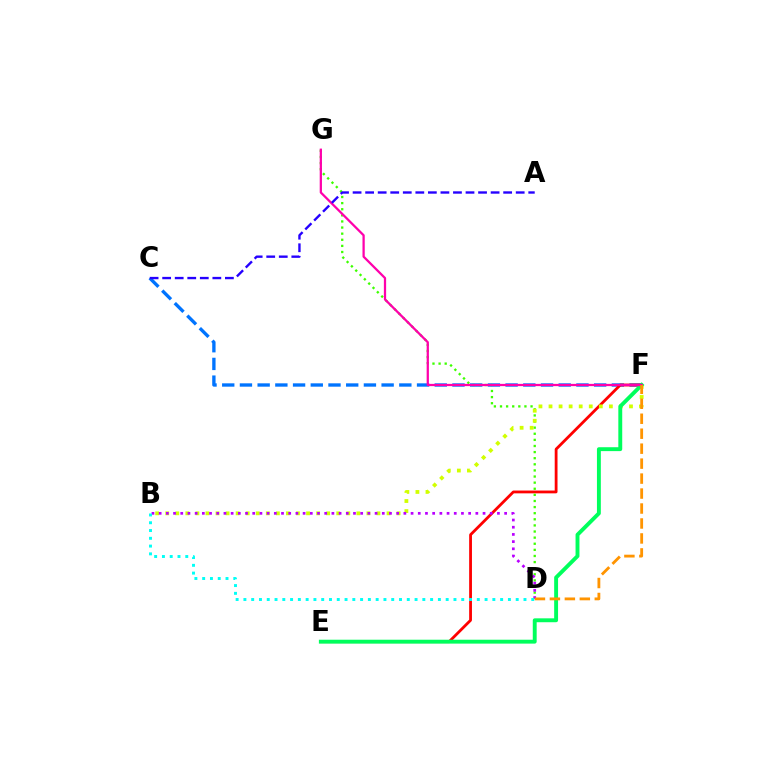{('C', 'F'): [{'color': '#0074ff', 'line_style': 'dashed', 'thickness': 2.41}], ('E', 'F'): [{'color': '#ff0000', 'line_style': 'solid', 'thickness': 2.02}, {'color': '#00ff5c', 'line_style': 'solid', 'thickness': 2.8}], ('D', 'G'): [{'color': '#3dff00', 'line_style': 'dotted', 'thickness': 1.66}], ('B', 'F'): [{'color': '#d1ff00', 'line_style': 'dotted', 'thickness': 2.73}], ('B', 'D'): [{'color': '#b900ff', 'line_style': 'dotted', 'thickness': 1.96}, {'color': '#00fff6', 'line_style': 'dotted', 'thickness': 2.11}], ('F', 'G'): [{'color': '#ff00ac', 'line_style': 'solid', 'thickness': 1.63}], ('D', 'F'): [{'color': '#ff9400', 'line_style': 'dashed', 'thickness': 2.03}], ('A', 'C'): [{'color': '#2500ff', 'line_style': 'dashed', 'thickness': 1.7}]}